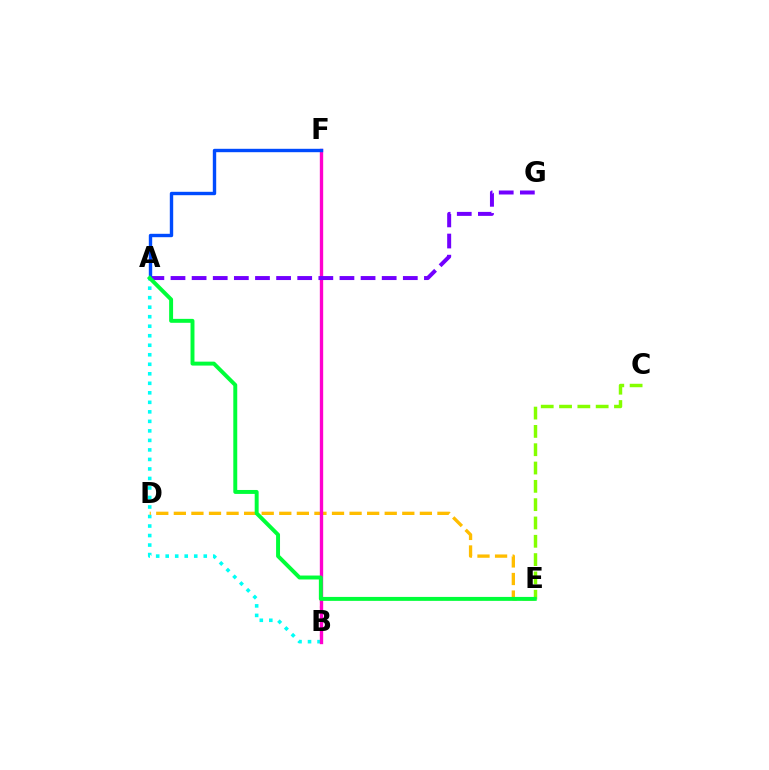{('B', 'E'): [{'color': '#ff0000', 'line_style': 'dotted', 'thickness': 1.53}], ('A', 'B'): [{'color': '#00fff6', 'line_style': 'dotted', 'thickness': 2.59}], ('D', 'E'): [{'color': '#ffbd00', 'line_style': 'dashed', 'thickness': 2.39}], ('B', 'F'): [{'color': '#ff00cf', 'line_style': 'solid', 'thickness': 2.41}], ('A', 'G'): [{'color': '#7200ff', 'line_style': 'dashed', 'thickness': 2.87}], ('A', 'F'): [{'color': '#004bff', 'line_style': 'solid', 'thickness': 2.44}], ('C', 'E'): [{'color': '#84ff00', 'line_style': 'dashed', 'thickness': 2.49}], ('A', 'E'): [{'color': '#00ff39', 'line_style': 'solid', 'thickness': 2.84}]}